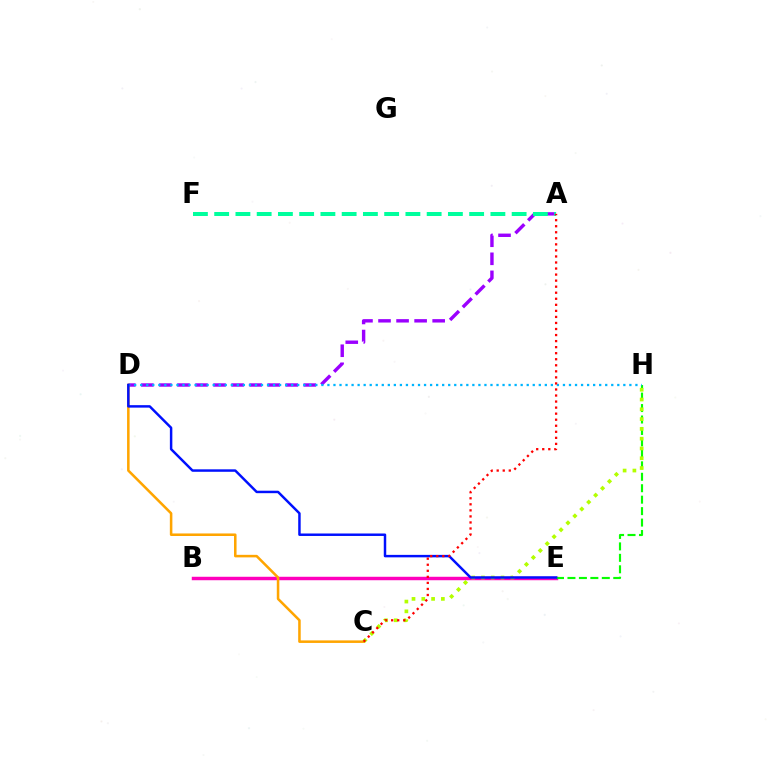{('A', 'D'): [{'color': '#9b00ff', 'line_style': 'dashed', 'thickness': 2.45}], ('B', 'E'): [{'color': '#ff00bd', 'line_style': 'solid', 'thickness': 2.48}], ('C', 'D'): [{'color': '#ffa500', 'line_style': 'solid', 'thickness': 1.83}], ('E', 'H'): [{'color': '#08ff00', 'line_style': 'dashed', 'thickness': 1.56}], ('D', 'H'): [{'color': '#00b5ff', 'line_style': 'dotted', 'thickness': 1.64}], ('C', 'H'): [{'color': '#b3ff00', 'line_style': 'dotted', 'thickness': 2.66}], ('D', 'E'): [{'color': '#0010ff', 'line_style': 'solid', 'thickness': 1.78}], ('A', 'F'): [{'color': '#00ff9d', 'line_style': 'dashed', 'thickness': 2.89}], ('A', 'C'): [{'color': '#ff0000', 'line_style': 'dotted', 'thickness': 1.64}]}